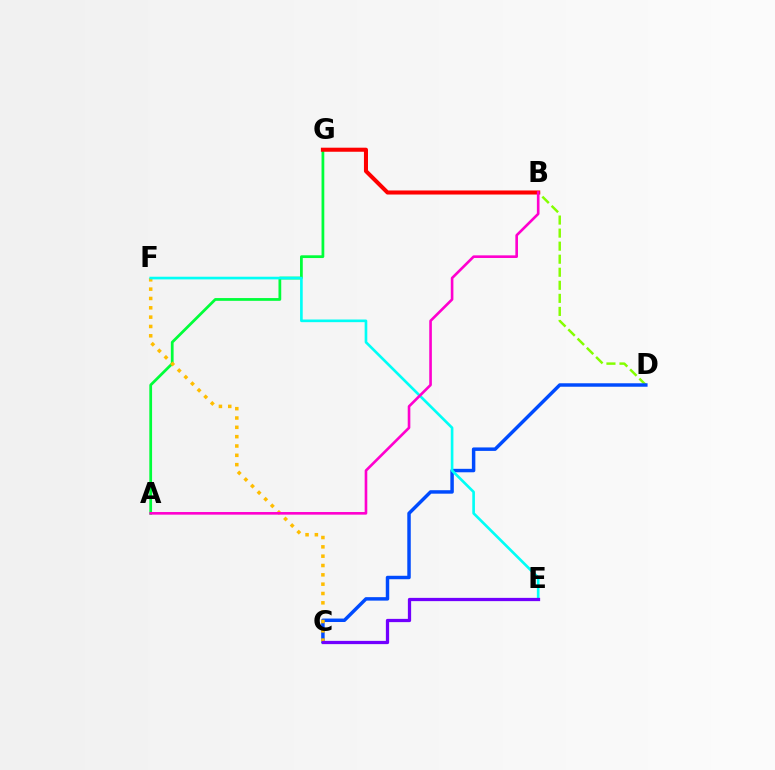{('B', 'D'): [{'color': '#84ff00', 'line_style': 'dashed', 'thickness': 1.77}], ('C', 'D'): [{'color': '#004bff', 'line_style': 'solid', 'thickness': 2.49}], ('A', 'G'): [{'color': '#00ff39', 'line_style': 'solid', 'thickness': 1.98}], ('C', 'F'): [{'color': '#ffbd00', 'line_style': 'dotted', 'thickness': 2.53}], ('E', 'F'): [{'color': '#00fff6', 'line_style': 'solid', 'thickness': 1.91}], ('C', 'E'): [{'color': '#7200ff', 'line_style': 'solid', 'thickness': 2.35}], ('B', 'G'): [{'color': '#ff0000', 'line_style': 'solid', 'thickness': 2.92}], ('A', 'B'): [{'color': '#ff00cf', 'line_style': 'solid', 'thickness': 1.89}]}